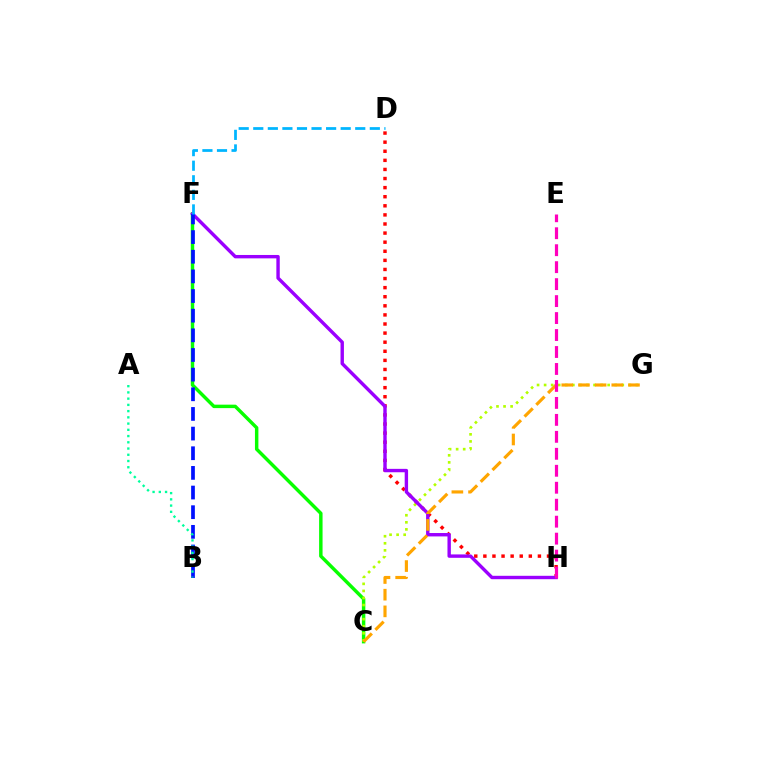{('C', 'F'): [{'color': '#08ff00', 'line_style': 'solid', 'thickness': 2.48}], ('C', 'G'): [{'color': '#b3ff00', 'line_style': 'dotted', 'thickness': 1.92}, {'color': '#ffa500', 'line_style': 'dashed', 'thickness': 2.26}], ('D', 'H'): [{'color': '#ff0000', 'line_style': 'dotted', 'thickness': 2.47}], ('F', 'H'): [{'color': '#9b00ff', 'line_style': 'solid', 'thickness': 2.45}], ('B', 'F'): [{'color': '#0010ff', 'line_style': 'dashed', 'thickness': 2.67}], ('E', 'H'): [{'color': '#ff00bd', 'line_style': 'dashed', 'thickness': 2.31}], ('D', 'F'): [{'color': '#00b5ff', 'line_style': 'dashed', 'thickness': 1.98}], ('A', 'B'): [{'color': '#00ff9d', 'line_style': 'dotted', 'thickness': 1.69}]}